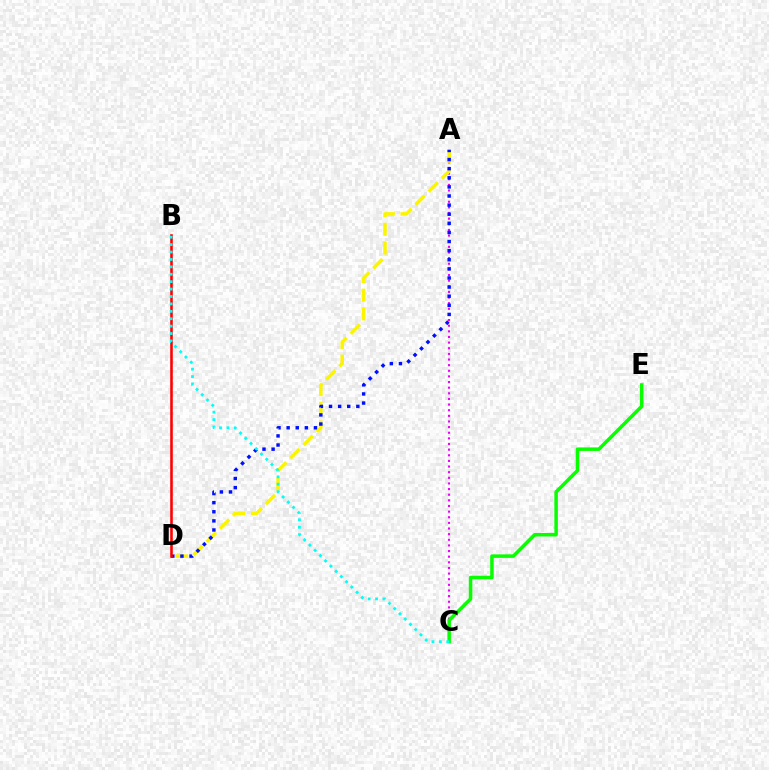{('A', 'C'): [{'color': '#ee00ff', 'line_style': 'dotted', 'thickness': 1.53}], ('A', 'D'): [{'color': '#fcf500', 'line_style': 'dashed', 'thickness': 2.54}, {'color': '#0010ff', 'line_style': 'dotted', 'thickness': 2.47}], ('C', 'E'): [{'color': '#08ff00', 'line_style': 'solid', 'thickness': 2.52}], ('B', 'D'): [{'color': '#ff0000', 'line_style': 'solid', 'thickness': 1.86}], ('B', 'C'): [{'color': '#00fff6', 'line_style': 'dotted', 'thickness': 2.01}]}